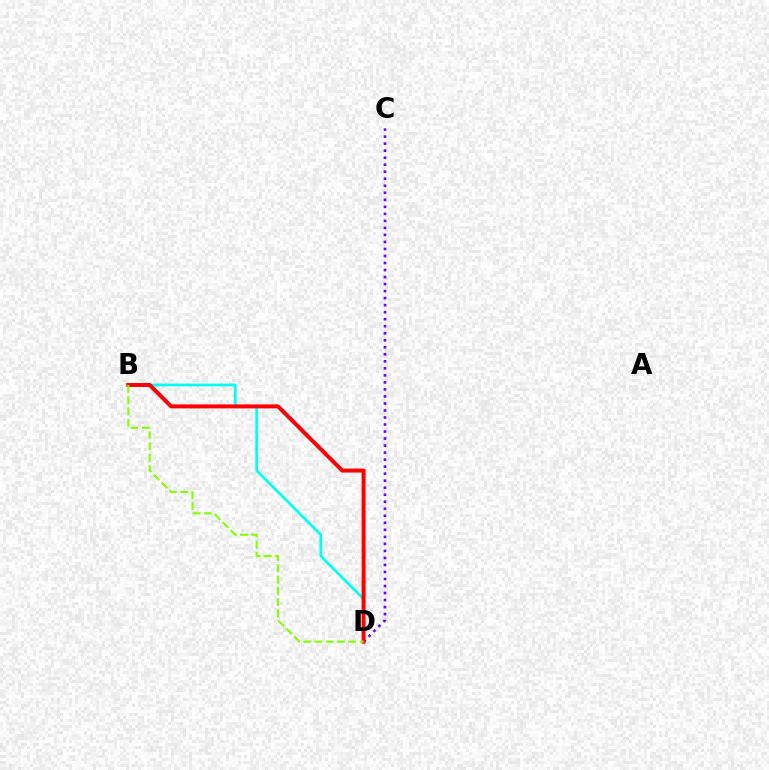{('C', 'D'): [{'color': '#7200ff', 'line_style': 'dotted', 'thickness': 1.91}], ('B', 'D'): [{'color': '#00fff6', 'line_style': 'solid', 'thickness': 1.97}, {'color': '#ff0000', 'line_style': 'solid', 'thickness': 2.87}, {'color': '#84ff00', 'line_style': 'dashed', 'thickness': 1.53}]}